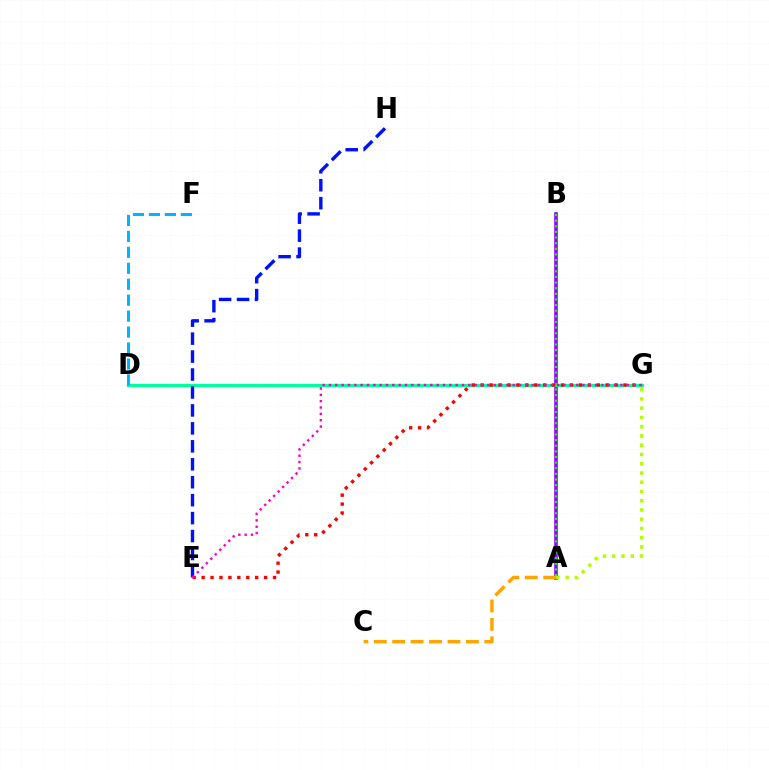{('A', 'B'): [{'color': '#9b00ff', 'line_style': 'solid', 'thickness': 2.61}, {'color': '#08ff00', 'line_style': 'dotted', 'thickness': 1.53}], ('D', 'G'): [{'color': '#00ff9d', 'line_style': 'solid', 'thickness': 2.34}], ('D', 'F'): [{'color': '#00b5ff', 'line_style': 'dashed', 'thickness': 2.17}], ('E', 'G'): [{'color': '#ff0000', 'line_style': 'dotted', 'thickness': 2.43}, {'color': '#ff00bd', 'line_style': 'dotted', 'thickness': 1.72}], ('A', 'C'): [{'color': '#ffa500', 'line_style': 'dashed', 'thickness': 2.5}], ('E', 'H'): [{'color': '#0010ff', 'line_style': 'dashed', 'thickness': 2.44}], ('A', 'G'): [{'color': '#b3ff00', 'line_style': 'dotted', 'thickness': 2.51}]}